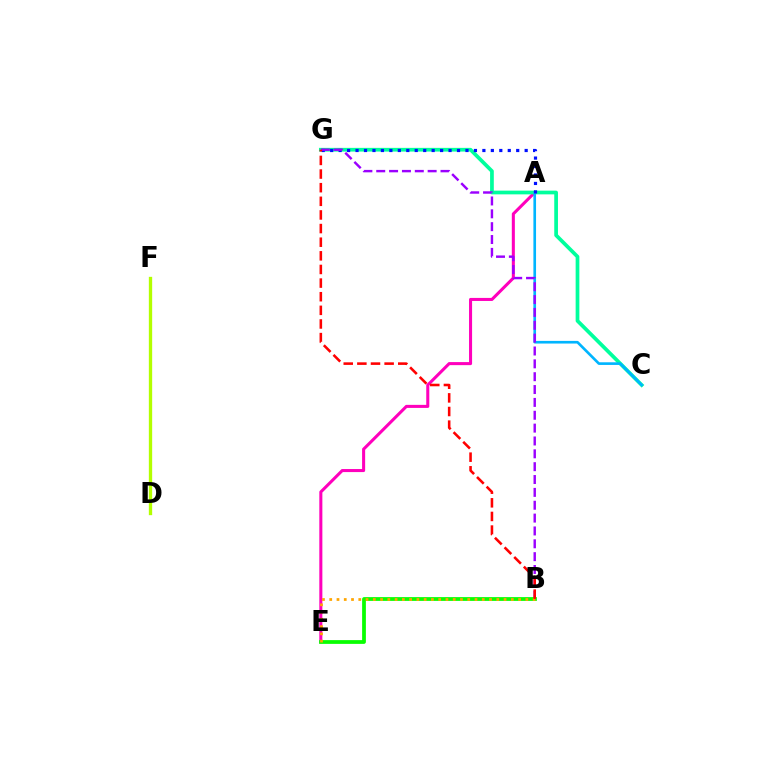{('A', 'E'): [{'color': '#ff00bd', 'line_style': 'solid', 'thickness': 2.2}], ('C', 'G'): [{'color': '#00ff9d', 'line_style': 'solid', 'thickness': 2.68}], ('A', 'C'): [{'color': '#00b5ff', 'line_style': 'solid', 'thickness': 1.91}], ('A', 'G'): [{'color': '#0010ff', 'line_style': 'dotted', 'thickness': 2.3}], ('B', 'G'): [{'color': '#9b00ff', 'line_style': 'dashed', 'thickness': 1.75}, {'color': '#ff0000', 'line_style': 'dashed', 'thickness': 1.85}], ('B', 'E'): [{'color': '#08ff00', 'line_style': 'solid', 'thickness': 2.7}, {'color': '#ffa500', 'line_style': 'dotted', 'thickness': 1.97}], ('D', 'F'): [{'color': '#b3ff00', 'line_style': 'solid', 'thickness': 2.39}]}